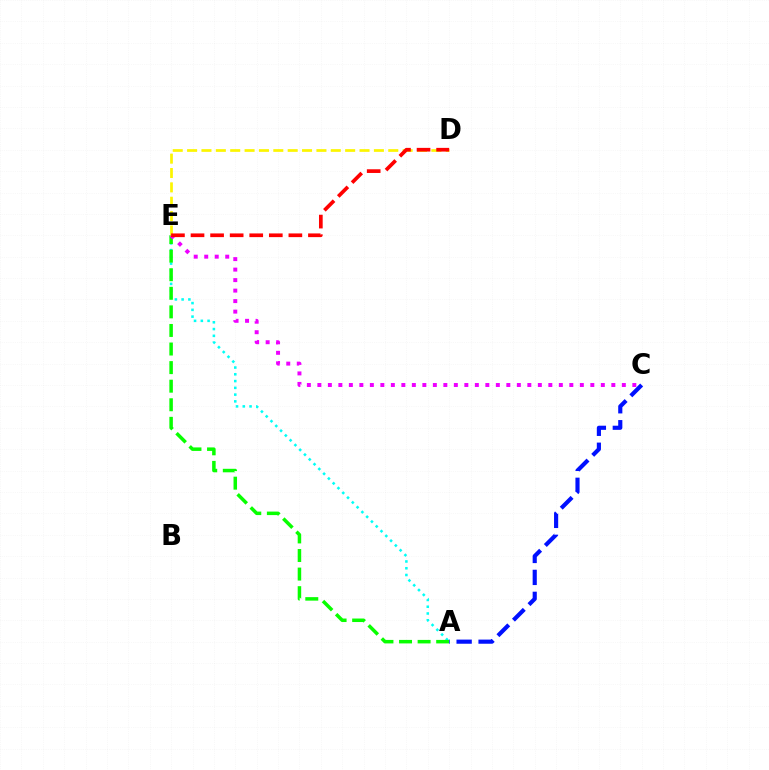{('A', 'E'): [{'color': '#00fff6', 'line_style': 'dotted', 'thickness': 1.84}, {'color': '#08ff00', 'line_style': 'dashed', 'thickness': 2.52}], ('C', 'E'): [{'color': '#ee00ff', 'line_style': 'dotted', 'thickness': 2.85}], ('A', 'C'): [{'color': '#0010ff', 'line_style': 'dashed', 'thickness': 2.98}], ('D', 'E'): [{'color': '#fcf500', 'line_style': 'dashed', 'thickness': 1.95}, {'color': '#ff0000', 'line_style': 'dashed', 'thickness': 2.66}]}